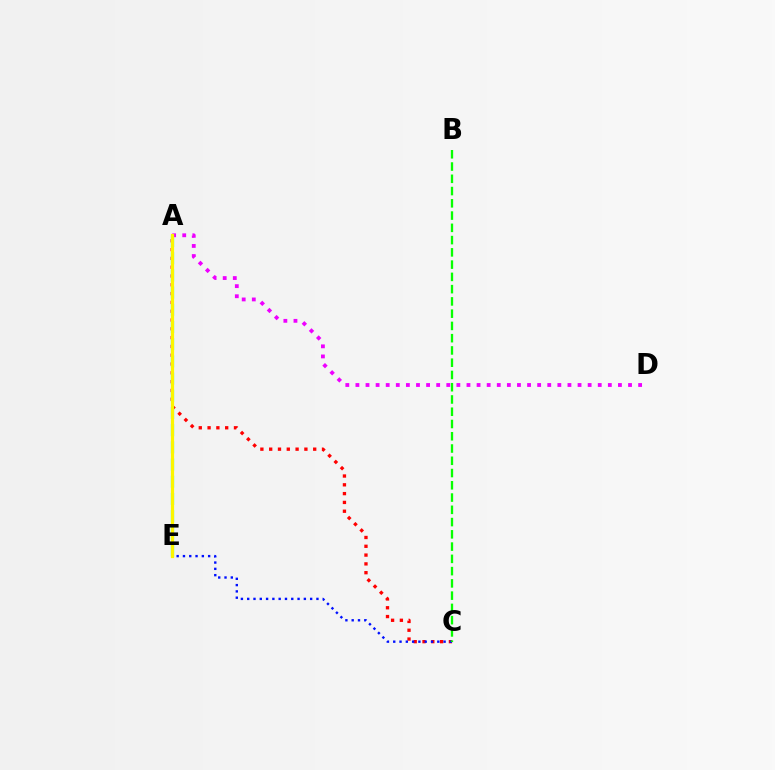{('A', 'C'): [{'color': '#ff0000', 'line_style': 'dotted', 'thickness': 2.39}], ('A', 'D'): [{'color': '#ee00ff', 'line_style': 'dotted', 'thickness': 2.74}], ('C', 'E'): [{'color': '#0010ff', 'line_style': 'dotted', 'thickness': 1.71}], ('A', 'E'): [{'color': '#00fff6', 'line_style': 'dashed', 'thickness': 2.34}, {'color': '#fcf500', 'line_style': 'solid', 'thickness': 2.31}], ('B', 'C'): [{'color': '#08ff00', 'line_style': 'dashed', 'thickness': 1.67}]}